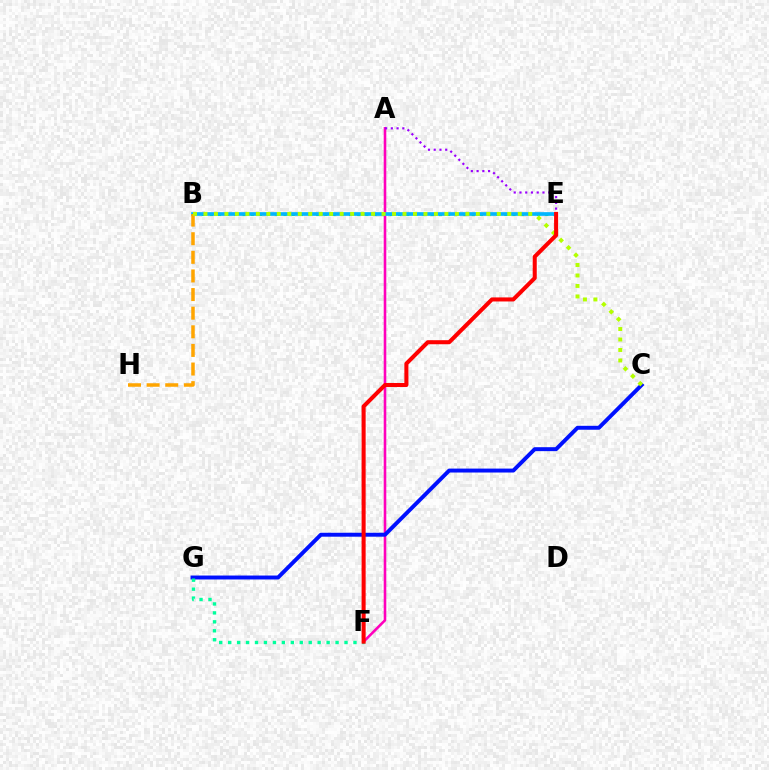{('A', 'F'): [{'color': '#ff00bd', 'line_style': 'solid', 'thickness': 1.86}], ('A', 'E'): [{'color': '#9b00ff', 'line_style': 'dotted', 'thickness': 1.56}], ('B', 'E'): [{'color': '#08ff00', 'line_style': 'dotted', 'thickness': 2.22}, {'color': '#00b5ff', 'line_style': 'solid', 'thickness': 2.65}], ('C', 'G'): [{'color': '#0010ff', 'line_style': 'solid', 'thickness': 2.84}], ('B', 'H'): [{'color': '#ffa500', 'line_style': 'dashed', 'thickness': 2.53}], ('B', 'C'): [{'color': '#b3ff00', 'line_style': 'dotted', 'thickness': 2.85}], ('F', 'G'): [{'color': '#00ff9d', 'line_style': 'dotted', 'thickness': 2.43}], ('E', 'F'): [{'color': '#ff0000', 'line_style': 'solid', 'thickness': 2.92}]}